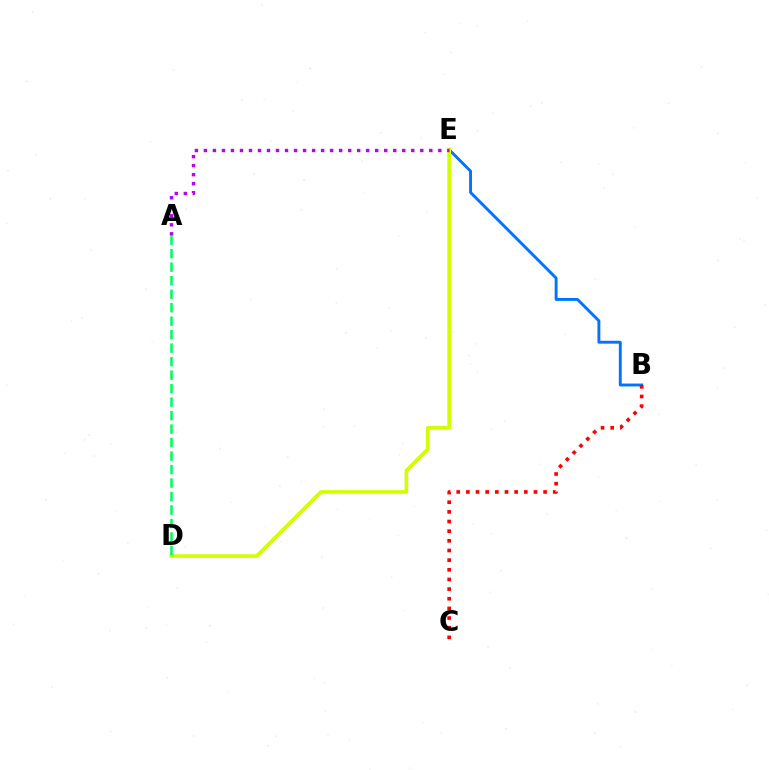{('B', 'E'): [{'color': '#0074ff', 'line_style': 'solid', 'thickness': 2.08}], ('D', 'E'): [{'color': '#d1ff00', 'line_style': 'solid', 'thickness': 2.64}], ('A', 'D'): [{'color': '#00ff5c', 'line_style': 'dashed', 'thickness': 1.83}], ('A', 'E'): [{'color': '#b900ff', 'line_style': 'dotted', 'thickness': 2.45}], ('B', 'C'): [{'color': '#ff0000', 'line_style': 'dotted', 'thickness': 2.62}]}